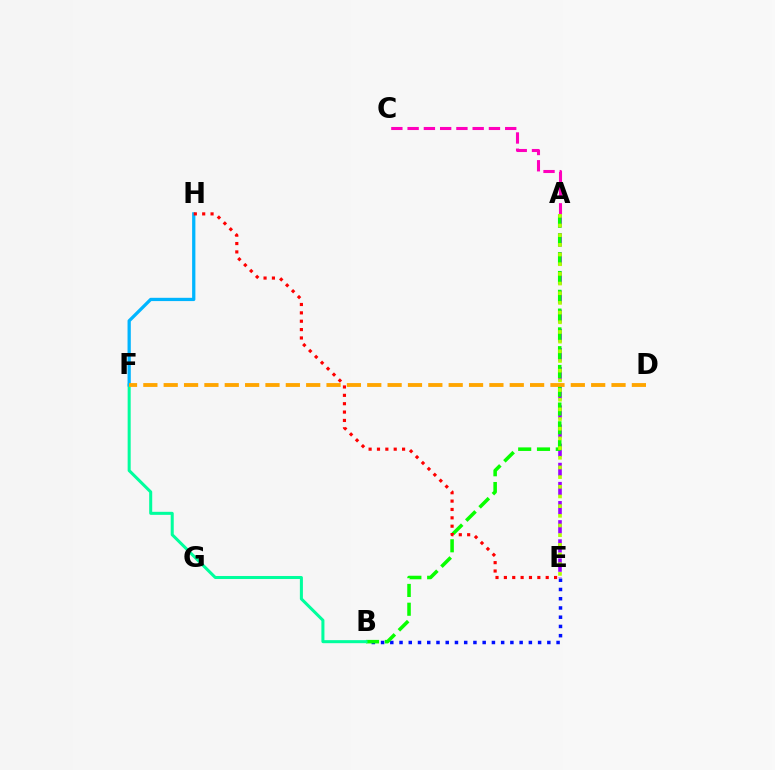{('B', 'E'): [{'color': '#0010ff', 'line_style': 'dotted', 'thickness': 2.51}], ('A', 'C'): [{'color': '#ff00bd', 'line_style': 'dashed', 'thickness': 2.21}], ('A', 'E'): [{'color': '#9b00ff', 'line_style': 'dashed', 'thickness': 2.6}, {'color': '#b3ff00', 'line_style': 'dotted', 'thickness': 2.63}], ('A', 'B'): [{'color': '#08ff00', 'line_style': 'dashed', 'thickness': 2.55}], ('B', 'F'): [{'color': '#00ff9d', 'line_style': 'solid', 'thickness': 2.18}], ('F', 'H'): [{'color': '#00b5ff', 'line_style': 'solid', 'thickness': 2.35}], ('E', 'H'): [{'color': '#ff0000', 'line_style': 'dotted', 'thickness': 2.27}], ('D', 'F'): [{'color': '#ffa500', 'line_style': 'dashed', 'thickness': 2.77}]}